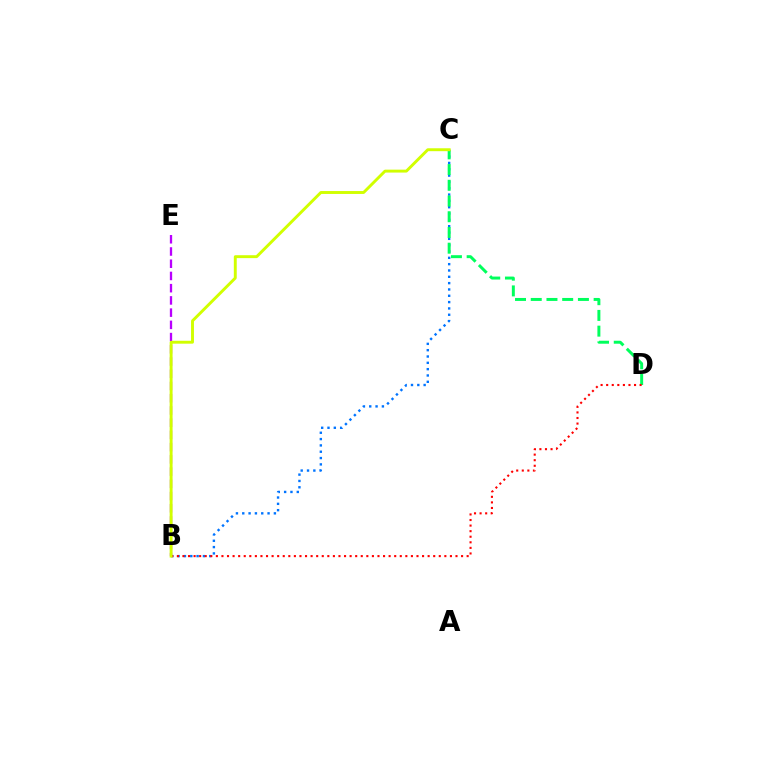{('B', 'C'): [{'color': '#0074ff', 'line_style': 'dotted', 'thickness': 1.72}, {'color': '#d1ff00', 'line_style': 'solid', 'thickness': 2.1}], ('C', 'D'): [{'color': '#00ff5c', 'line_style': 'dashed', 'thickness': 2.14}], ('B', 'E'): [{'color': '#b900ff', 'line_style': 'dashed', 'thickness': 1.66}], ('B', 'D'): [{'color': '#ff0000', 'line_style': 'dotted', 'thickness': 1.51}]}